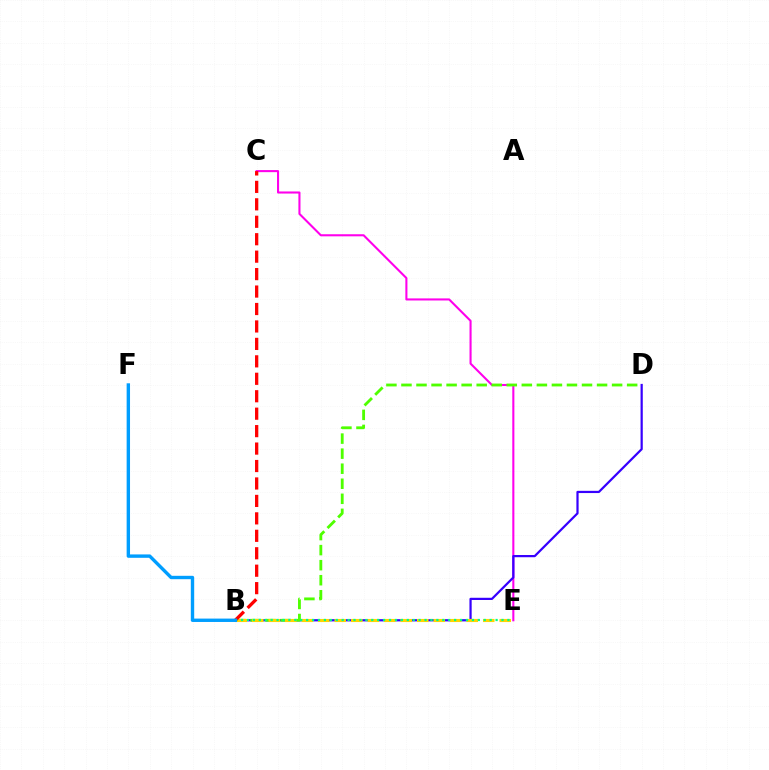{('C', 'E'): [{'color': '#ff00ed', 'line_style': 'solid', 'thickness': 1.5}], ('B', 'D'): [{'color': '#3700ff', 'line_style': 'solid', 'thickness': 1.6}, {'color': '#4fff00', 'line_style': 'dashed', 'thickness': 2.04}], ('B', 'E'): [{'color': '#ffd500', 'line_style': 'dashed', 'thickness': 2.24}, {'color': '#00ff86', 'line_style': 'dotted', 'thickness': 1.61}], ('B', 'C'): [{'color': '#ff0000', 'line_style': 'dashed', 'thickness': 2.37}], ('B', 'F'): [{'color': '#009eff', 'line_style': 'solid', 'thickness': 2.44}]}